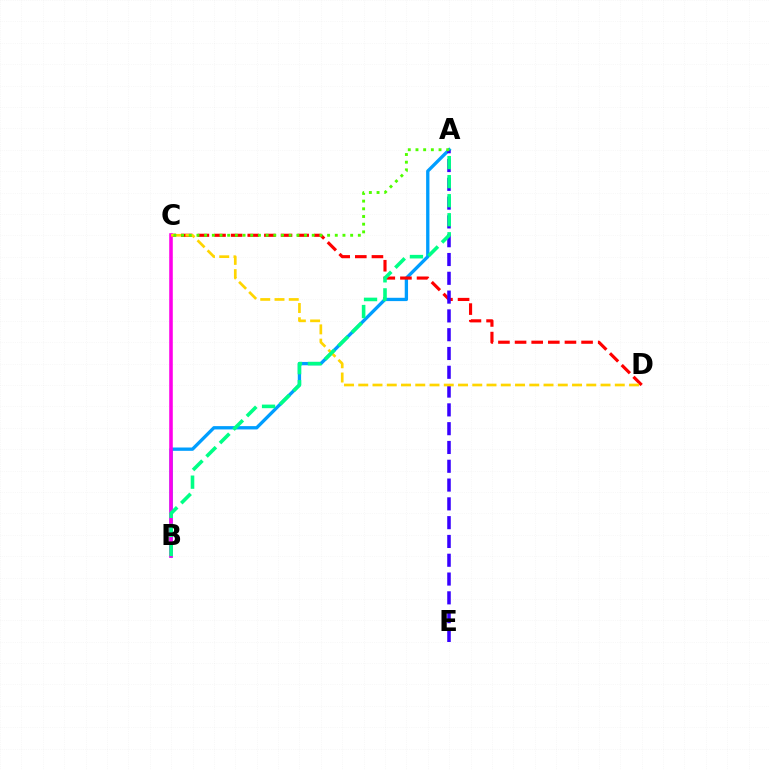{('A', 'B'): [{'color': '#009eff', 'line_style': 'solid', 'thickness': 2.39}, {'color': '#00ff86', 'line_style': 'dashed', 'thickness': 2.59}], ('C', 'D'): [{'color': '#ff0000', 'line_style': 'dashed', 'thickness': 2.26}, {'color': '#ffd500', 'line_style': 'dashed', 'thickness': 1.94}], ('A', 'E'): [{'color': '#3700ff', 'line_style': 'dashed', 'thickness': 2.55}], ('B', 'C'): [{'color': '#ff00ed', 'line_style': 'solid', 'thickness': 2.57}], ('A', 'C'): [{'color': '#4fff00', 'line_style': 'dotted', 'thickness': 2.09}]}